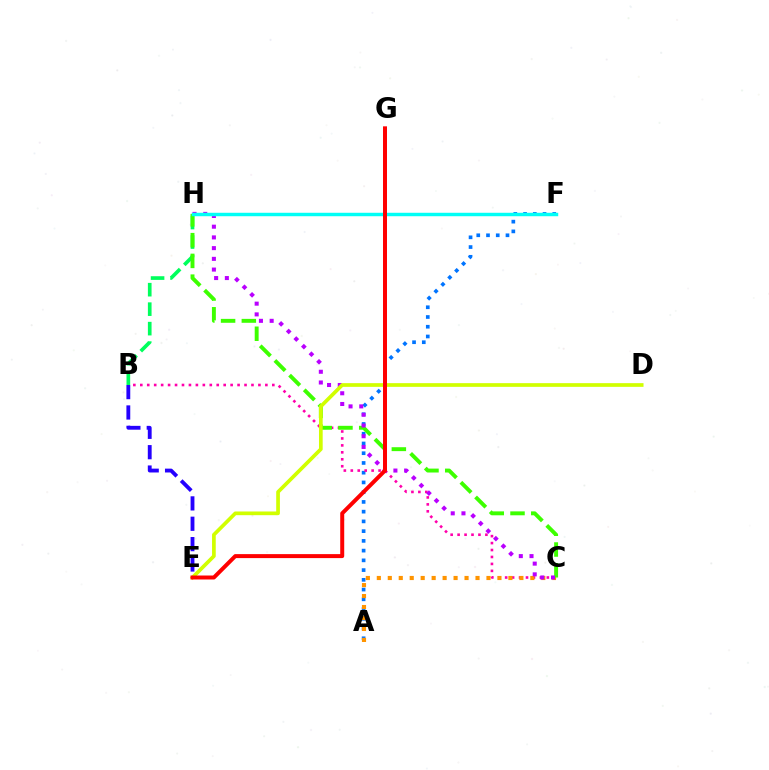{('A', 'F'): [{'color': '#0074ff', 'line_style': 'dotted', 'thickness': 2.65}], ('B', 'C'): [{'color': '#ff00ac', 'line_style': 'dotted', 'thickness': 1.89}], ('B', 'H'): [{'color': '#00ff5c', 'line_style': 'dashed', 'thickness': 2.65}], ('A', 'C'): [{'color': '#ff9400', 'line_style': 'dotted', 'thickness': 2.98}], ('C', 'H'): [{'color': '#3dff00', 'line_style': 'dashed', 'thickness': 2.82}, {'color': '#b900ff', 'line_style': 'dotted', 'thickness': 2.91}], ('F', 'H'): [{'color': '#00fff6', 'line_style': 'solid', 'thickness': 2.48}], ('B', 'E'): [{'color': '#2500ff', 'line_style': 'dashed', 'thickness': 2.77}], ('D', 'E'): [{'color': '#d1ff00', 'line_style': 'solid', 'thickness': 2.66}], ('E', 'G'): [{'color': '#ff0000', 'line_style': 'solid', 'thickness': 2.87}]}